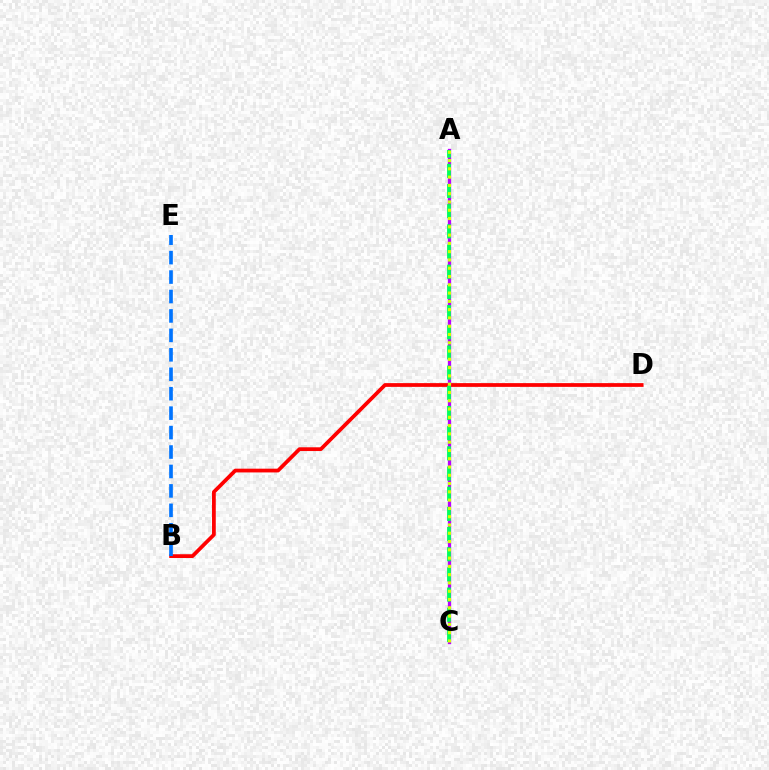{('B', 'D'): [{'color': '#ff0000', 'line_style': 'solid', 'thickness': 2.7}], ('B', 'E'): [{'color': '#0074ff', 'line_style': 'dashed', 'thickness': 2.64}], ('A', 'C'): [{'color': '#b900ff', 'line_style': 'solid', 'thickness': 2.37}, {'color': '#00ff5c', 'line_style': 'dashed', 'thickness': 2.74}, {'color': '#d1ff00', 'line_style': 'dotted', 'thickness': 2.25}]}